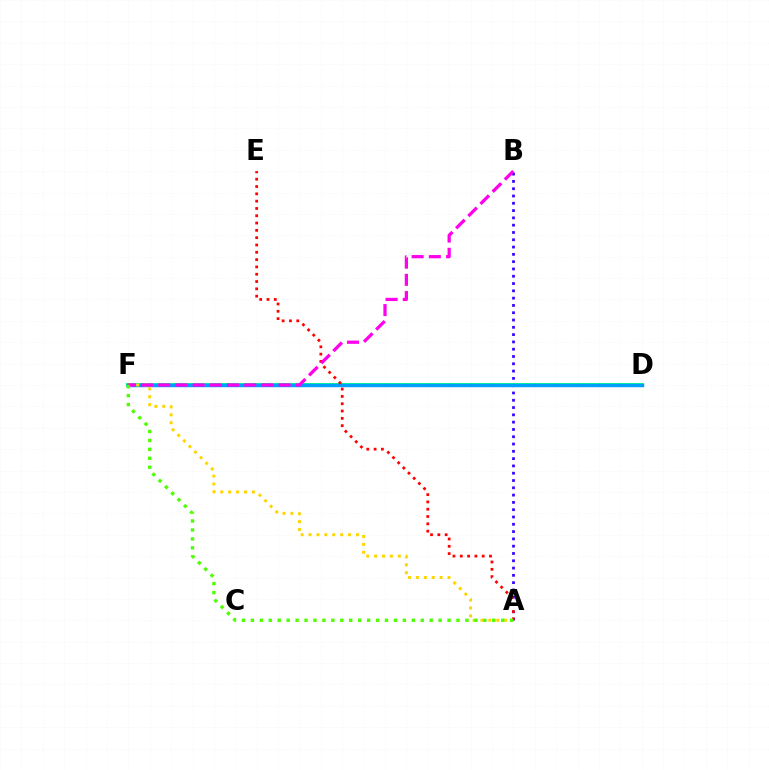{('D', 'F'): [{'color': '#00ff86', 'line_style': 'solid', 'thickness': 2.85}, {'color': '#009eff', 'line_style': 'solid', 'thickness': 2.5}], ('A', 'B'): [{'color': '#3700ff', 'line_style': 'dotted', 'thickness': 1.98}], ('A', 'F'): [{'color': '#ffd500', 'line_style': 'dotted', 'thickness': 2.15}, {'color': '#4fff00', 'line_style': 'dotted', 'thickness': 2.43}], ('A', 'E'): [{'color': '#ff0000', 'line_style': 'dotted', 'thickness': 1.99}], ('B', 'F'): [{'color': '#ff00ed', 'line_style': 'dashed', 'thickness': 2.34}]}